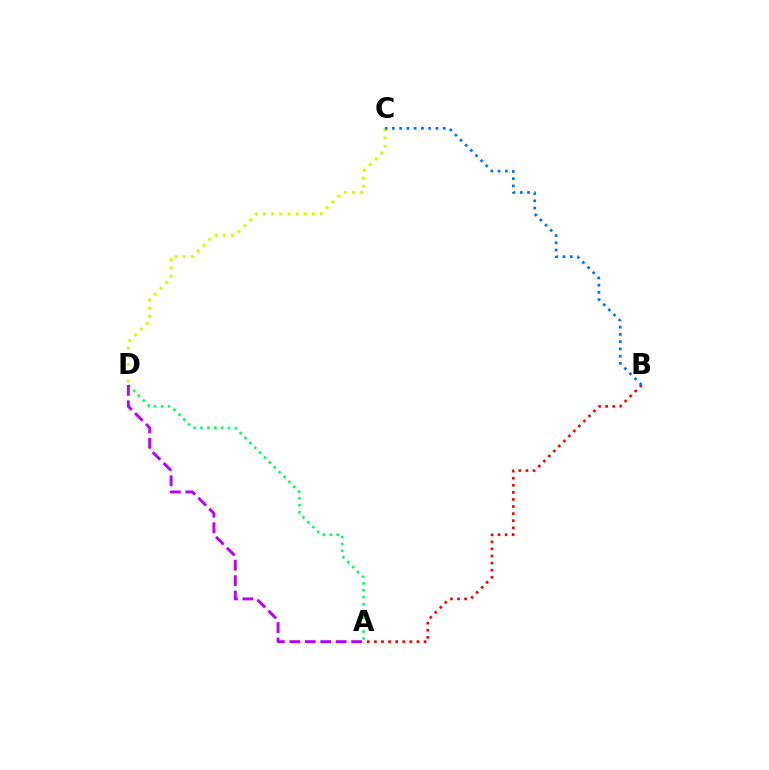{('A', 'B'): [{'color': '#ff0000', 'line_style': 'dotted', 'thickness': 1.93}], ('A', 'D'): [{'color': '#00ff5c', 'line_style': 'dotted', 'thickness': 1.87}, {'color': '#b900ff', 'line_style': 'dashed', 'thickness': 2.1}], ('C', 'D'): [{'color': '#d1ff00', 'line_style': 'dotted', 'thickness': 2.22}], ('B', 'C'): [{'color': '#0074ff', 'line_style': 'dotted', 'thickness': 1.97}]}